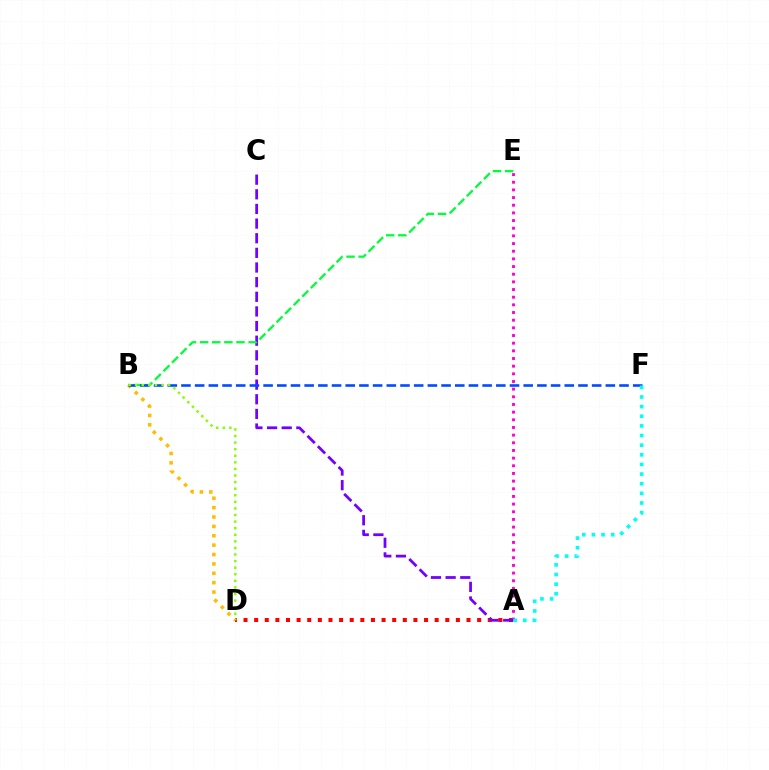{('A', 'D'): [{'color': '#ff0000', 'line_style': 'dotted', 'thickness': 2.89}], ('A', 'E'): [{'color': '#ff00cf', 'line_style': 'dotted', 'thickness': 2.08}], ('A', 'C'): [{'color': '#7200ff', 'line_style': 'dashed', 'thickness': 1.99}], ('B', 'E'): [{'color': '#00ff39', 'line_style': 'dashed', 'thickness': 1.65}], ('B', 'D'): [{'color': '#ffbd00', 'line_style': 'dotted', 'thickness': 2.55}, {'color': '#84ff00', 'line_style': 'dotted', 'thickness': 1.79}], ('B', 'F'): [{'color': '#004bff', 'line_style': 'dashed', 'thickness': 1.86}], ('A', 'F'): [{'color': '#00fff6', 'line_style': 'dotted', 'thickness': 2.62}]}